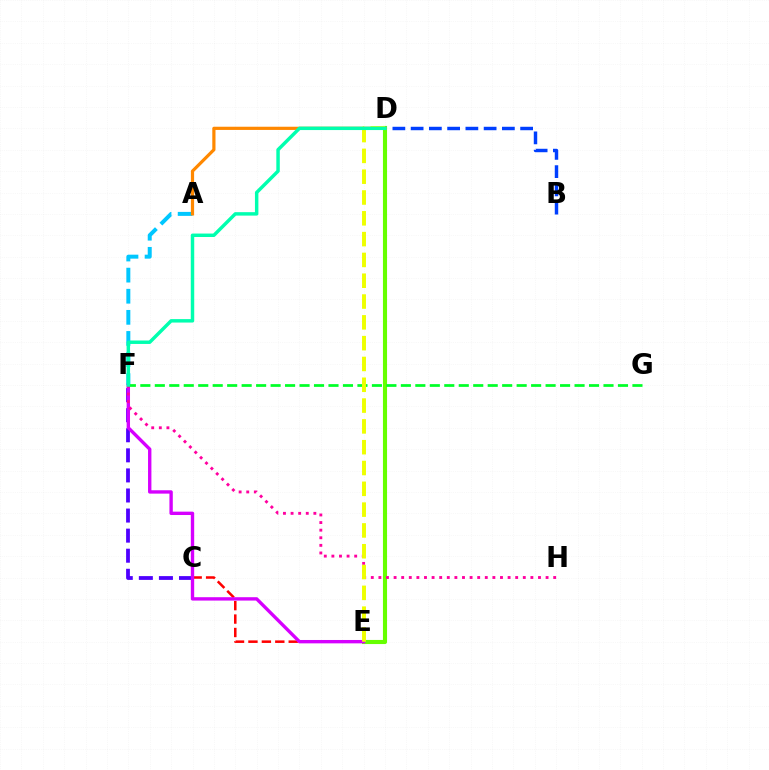{('C', 'E'): [{'color': '#ff0000', 'line_style': 'dashed', 'thickness': 1.82}], ('C', 'F'): [{'color': '#4f00ff', 'line_style': 'dashed', 'thickness': 2.73}], ('A', 'F'): [{'color': '#00c7ff', 'line_style': 'dashed', 'thickness': 2.87}], ('B', 'D'): [{'color': '#003fff', 'line_style': 'dashed', 'thickness': 2.48}], ('D', 'E'): [{'color': '#66ff00', 'line_style': 'solid', 'thickness': 2.96}, {'color': '#eeff00', 'line_style': 'dashed', 'thickness': 2.83}], ('E', 'F'): [{'color': '#d600ff', 'line_style': 'solid', 'thickness': 2.42}], ('F', 'G'): [{'color': '#00ff27', 'line_style': 'dashed', 'thickness': 1.97}], ('F', 'H'): [{'color': '#ff00a0', 'line_style': 'dotted', 'thickness': 2.06}], ('A', 'D'): [{'color': '#ff8800', 'line_style': 'solid', 'thickness': 2.3}], ('D', 'F'): [{'color': '#00ffaf', 'line_style': 'solid', 'thickness': 2.49}]}